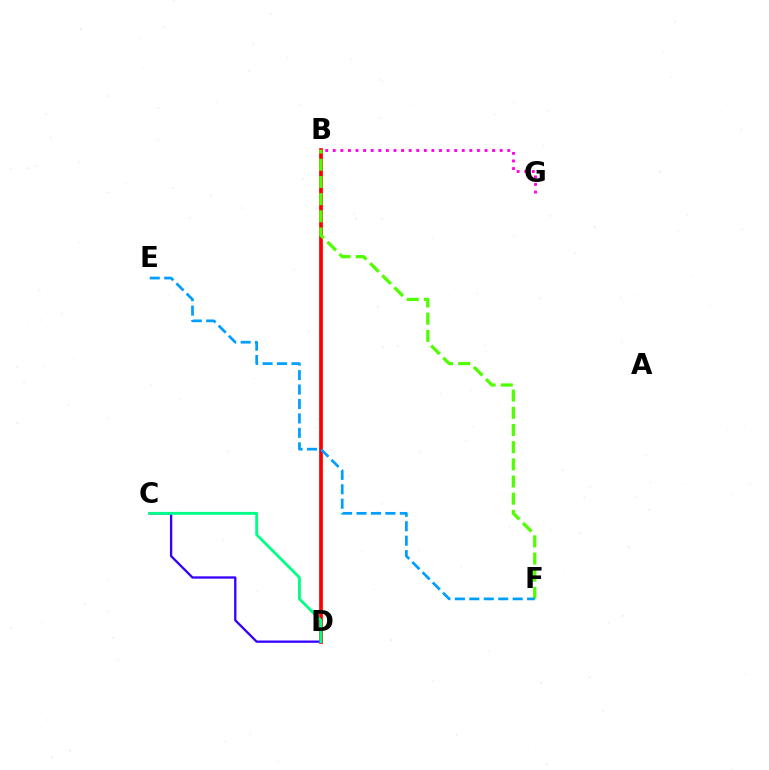{('B', 'D'): [{'color': '#ffd500', 'line_style': 'dashed', 'thickness': 1.61}, {'color': '#ff0000', 'line_style': 'solid', 'thickness': 2.67}], ('B', 'G'): [{'color': '#ff00ed', 'line_style': 'dotted', 'thickness': 2.06}], ('B', 'F'): [{'color': '#4fff00', 'line_style': 'dashed', 'thickness': 2.33}], ('E', 'F'): [{'color': '#009eff', 'line_style': 'dashed', 'thickness': 1.96}], ('C', 'D'): [{'color': '#3700ff', 'line_style': 'solid', 'thickness': 1.67}, {'color': '#00ff86', 'line_style': 'solid', 'thickness': 2.05}]}